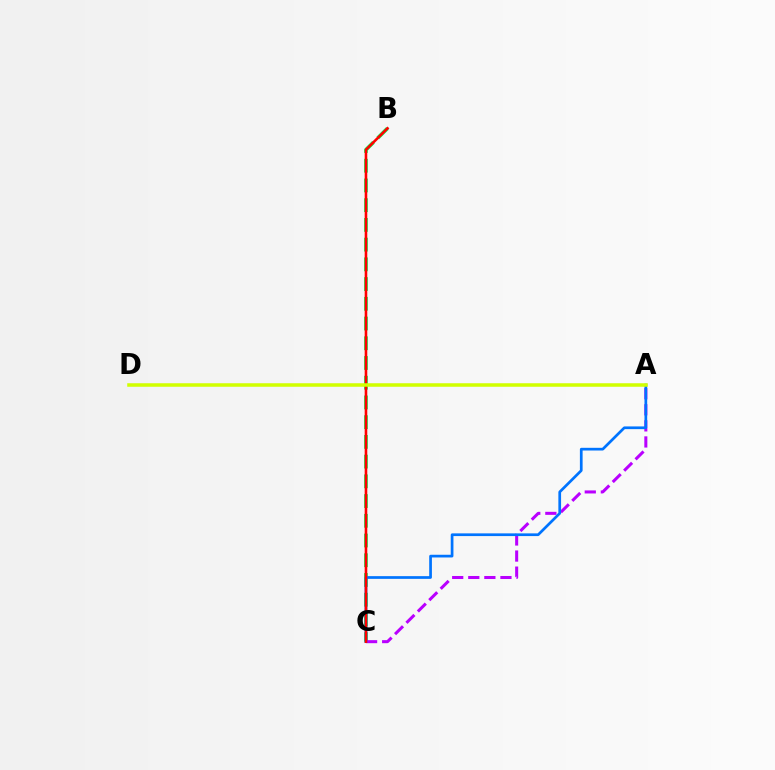{('B', 'C'): [{'color': '#00ff5c', 'line_style': 'dashed', 'thickness': 2.68}, {'color': '#ff0000', 'line_style': 'solid', 'thickness': 1.87}], ('A', 'C'): [{'color': '#b900ff', 'line_style': 'dashed', 'thickness': 2.18}, {'color': '#0074ff', 'line_style': 'solid', 'thickness': 1.95}], ('A', 'D'): [{'color': '#d1ff00', 'line_style': 'solid', 'thickness': 2.53}]}